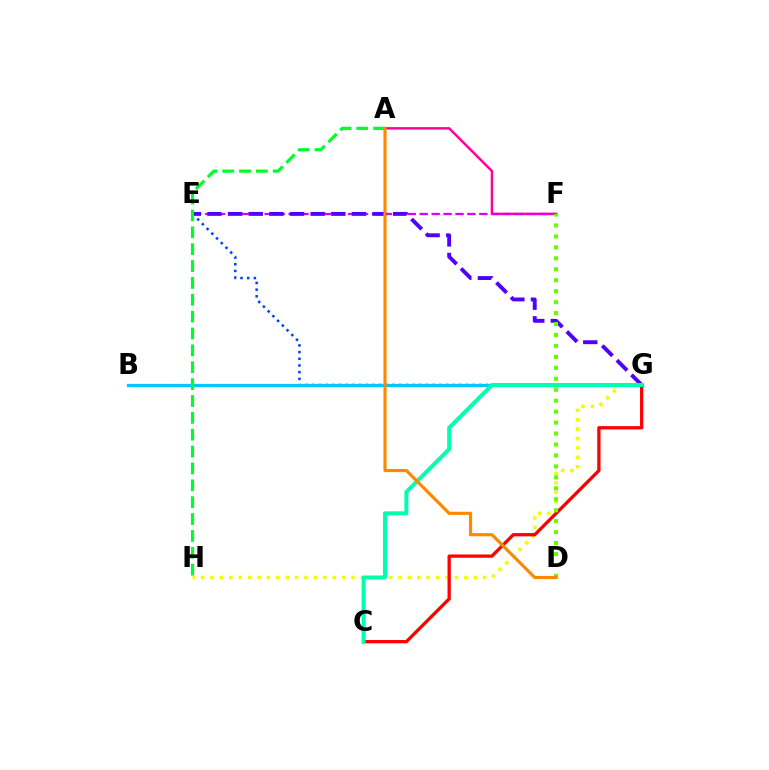{('A', 'F'): [{'color': '#ff00a0', 'line_style': 'solid', 'thickness': 1.78}], ('E', 'F'): [{'color': '#d600ff', 'line_style': 'dashed', 'thickness': 1.62}], ('E', 'G'): [{'color': '#003fff', 'line_style': 'dotted', 'thickness': 1.82}, {'color': '#4f00ff', 'line_style': 'dashed', 'thickness': 2.8}], ('G', 'H'): [{'color': '#eeff00', 'line_style': 'dotted', 'thickness': 2.55}], ('B', 'G'): [{'color': '#00c7ff', 'line_style': 'solid', 'thickness': 2.34}], ('C', 'G'): [{'color': '#ff0000', 'line_style': 'solid', 'thickness': 2.36}, {'color': '#00ffaf', 'line_style': 'solid', 'thickness': 2.87}], ('A', 'H'): [{'color': '#00ff27', 'line_style': 'dashed', 'thickness': 2.29}], ('D', 'F'): [{'color': '#66ff00', 'line_style': 'dotted', 'thickness': 2.98}], ('A', 'D'): [{'color': '#ff8800', 'line_style': 'solid', 'thickness': 2.27}]}